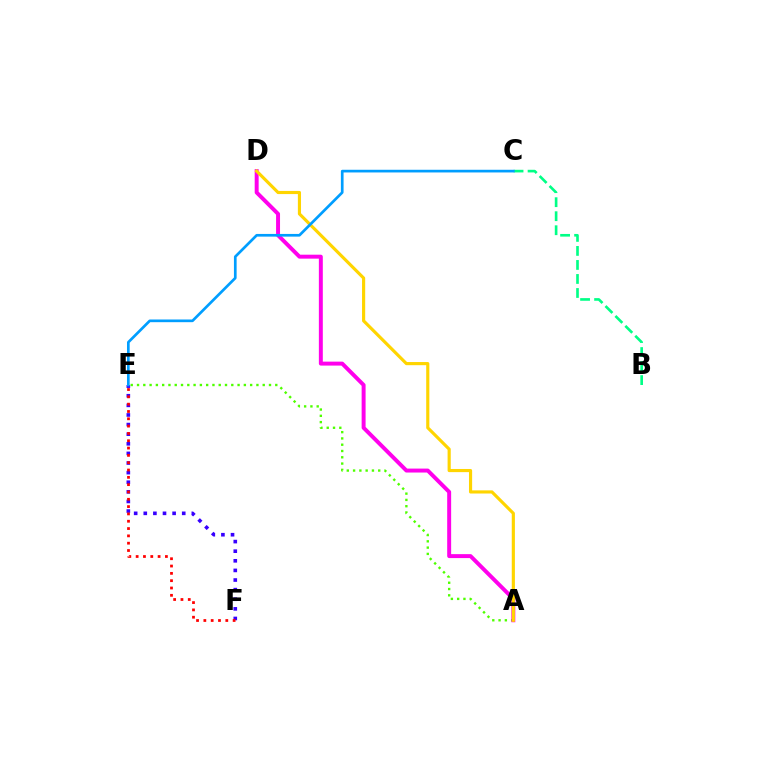{('B', 'C'): [{'color': '#00ff86', 'line_style': 'dashed', 'thickness': 1.91}], ('A', 'E'): [{'color': '#4fff00', 'line_style': 'dotted', 'thickness': 1.71}], ('A', 'D'): [{'color': '#ff00ed', 'line_style': 'solid', 'thickness': 2.84}, {'color': '#ffd500', 'line_style': 'solid', 'thickness': 2.27}], ('E', 'F'): [{'color': '#3700ff', 'line_style': 'dotted', 'thickness': 2.61}, {'color': '#ff0000', 'line_style': 'dotted', 'thickness': 1.99}], ('C', 'E'): [{'color': '#009eff', 'line_style': 'solid', 'thickness': 1.93}]}